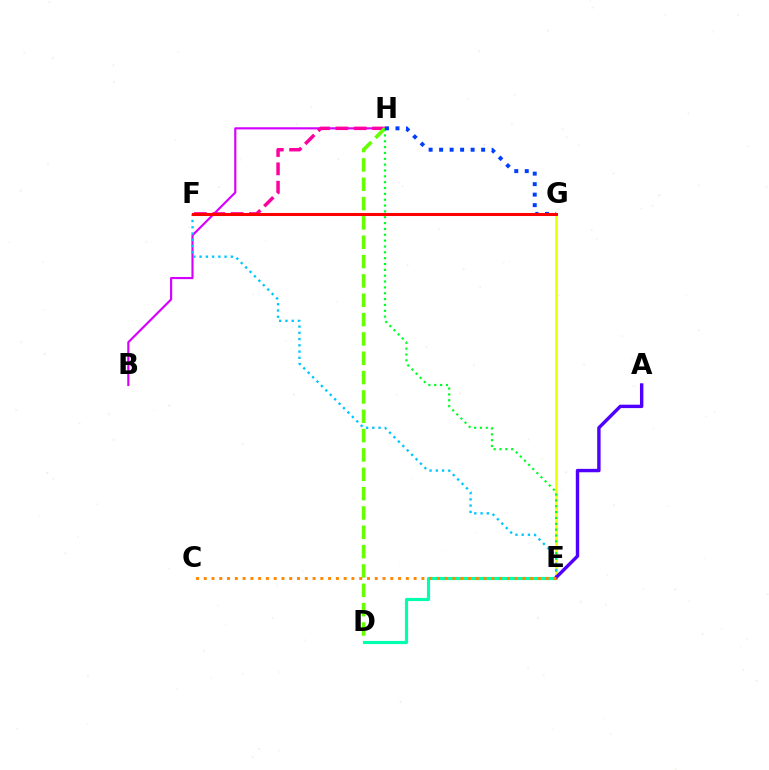{('B', 'H'): [{'color': '#d600ff', 'line_style': 'solid', 'thickness': 1.55}], ('D', 'E'): [{'color': '#00ffaf', 'line_style': 'solid', 'thickness': 2.28}], ('F', 'H'): [{'color': '#ff00a0', 'line_style': 'dashed', 'thickness': 2.49}], ('E', 'G'): [{'color': '#eeff00', 'line_style': 'solid', 'thickness': 1.88}], ('D', 'H'): [{'color': '#66ff00', 'line_style': 'dashed', 'thickness': 2.63}], ('E', 'H'): [{'color': '#00ff27', 'line_style': 'dotted', 'thickness': 1.59}], ('E', 'F'): [{'color': '#00c7ff', 'line_style': 'dotted', 'thickness': 1.7}], ('G', 'H'): [{'color': '#003fff', 'line_style': 'dotted', 'thickness': 2.85}], ('F', 'G'): [{'color': '#ff0000', 'line_style': 'solid', 'thickness': 2.19}], ('A', 'E'): [{'color': '#4f00ff', 'line_style': 'solid', 'thickness': 2.45}], ('C', 'E'): [{'color': '#ff8800', 'line_style': 'dotted', 'thickness': 2.11}]}